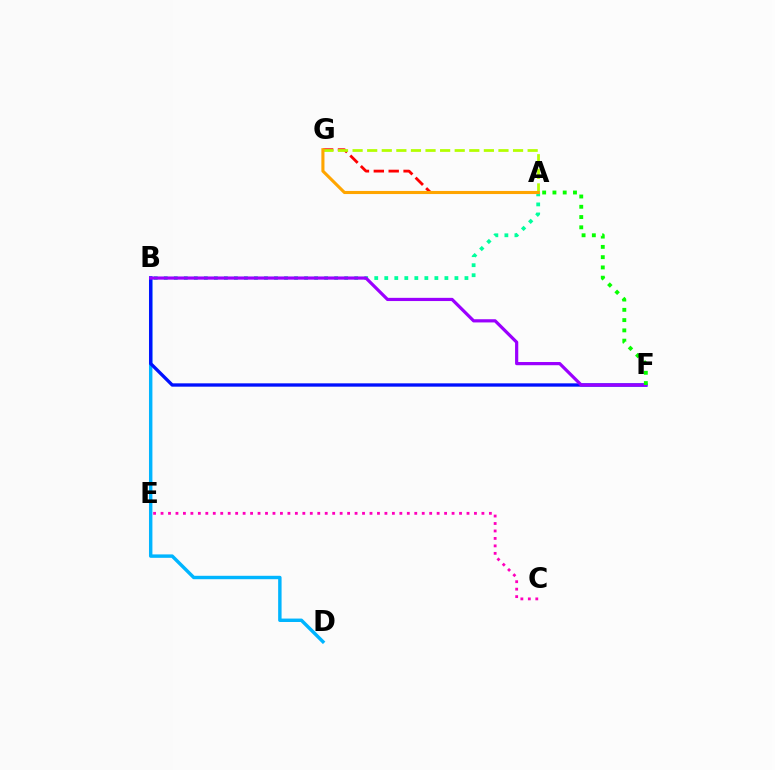{('A', 'G'): [{'color': '#ff0000', 'line_style': 'dashed', 'thickness': 2.02}, {'color': '#b3ff00', 'line_style': 'dashed', 'thickness': 1.98}, {'color': '#ffa500', 'line_style': 'solid', 'thickness': 2.23}], ('B', 'D'): [{'color': '#00b5ff', 'line_style': 'solid', 'thickness': 2.47}], ('A', 'B'): [{'color': '#00ff9d', 'line_style': 'dotted', 'thickness': 2.72}], ('B', 'F'): [{'color': '#0010ff', 'line_style': 'solid', 'thickness': 2.4}, {'color': '#9b00ff', 'line_style': 'solid', 'thickness': 2.3}], ('A', 'F'): [{'color': '#08ff00', 'line_style': 'dotted', 'thickness': 2.79}], ('C', 'E'): [{'color': '#ff00bd', 'line_style': 'dotted', 'thickness': 2.03}]}